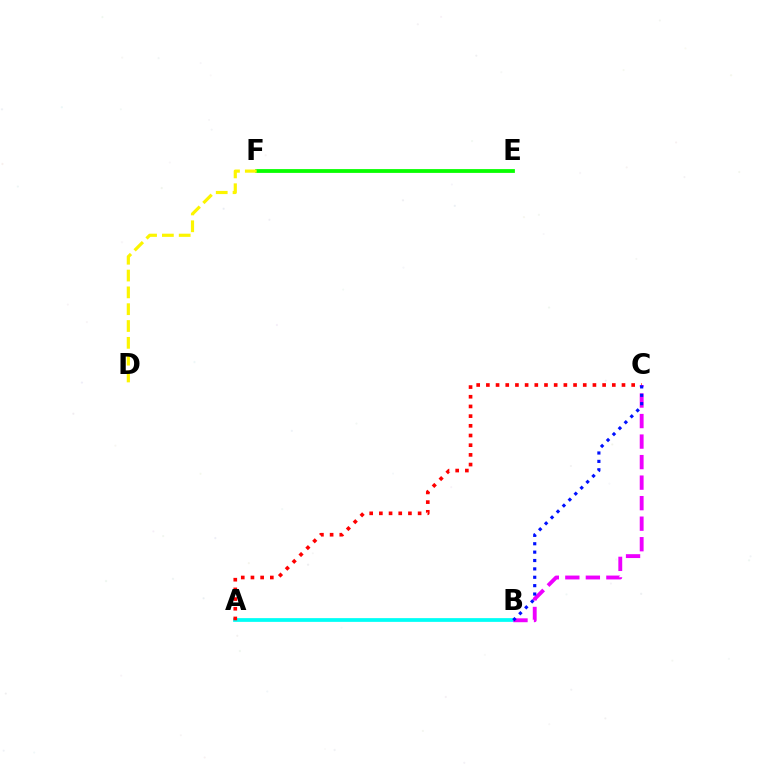{('E', 'F'): [{'color': '#08ff00', 'line_style': 'solid', 'thickness': 2.73}], ('A', 'B'): [{'color': '#00fff6', 'line_style': 'solid', 'thickness': 2.7}], ('A', 'C'): [{'color': '#ff0000', 'line_style': 'dotted', 'thickness': 2.63}], ('D', 'F'): [{'color': '#fcf500', 'line_style': 'dashed', 'thickness': 2.29}], ('B', 'C'): [{'color': '#ee00ff', 'line_style': 'dashed', 'thickness': 2.79}, {'color': '#0010ff', 'line_style': 'dotted', 'thickness': 2.28}]}